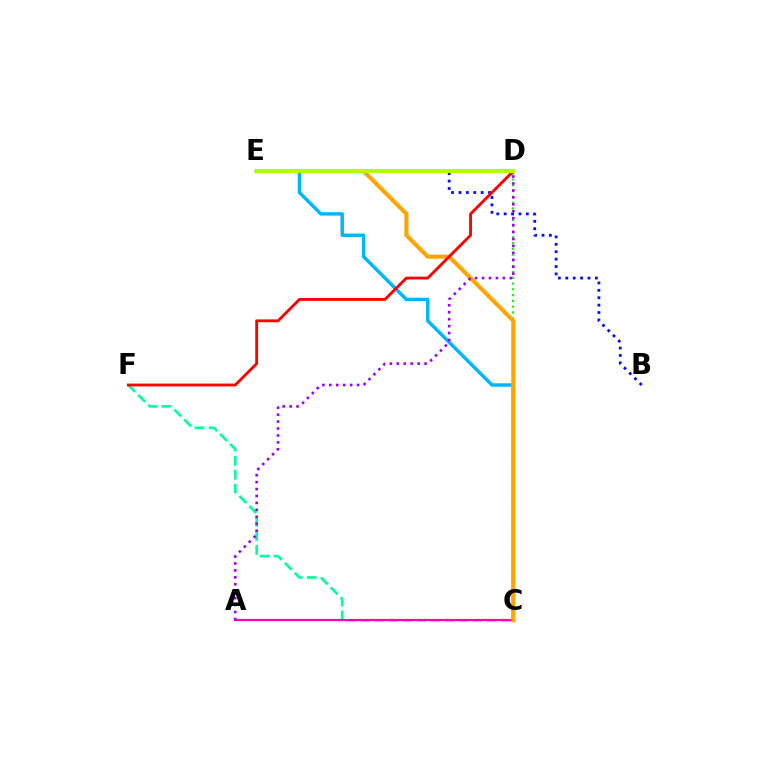{('C', 'D'): [{'color': '#08ff00', 'line_style': 'dotted', 'thickness': 1.57}], ('C', 'E'): [{'color': '#00b5ff', 'line_style': 'solid', 'thickness': 2.47}, {'color': '#ffa500', 'line_style': 'solid', 'thickness': 2.96}], ('C', 'F'): [{'color': '#00ff9d', 'line_style': 'dashed', 'thickness': 1.9}], ('B', 'E'): [{'color': '#0010ff', 'line_style': 'dotted', 'thickness': 2.01}], ('A', 'C'): [{'color': '#ff00bd', 'line_style': 'solid', 'thickness': 1.54}], ('A', 'D'): [{'color': '#9b00ff', 'line_style': 'dotted', 'thickness': 1.89}], ('D', 'F'): [{'color': '#ff0000', 'line_style': 'solid', 'thickness': 2.05}], ('D', 'E'): [{'color': '#b3ff00', 'line_style': 'solid', 'thickness': 2.99}]}